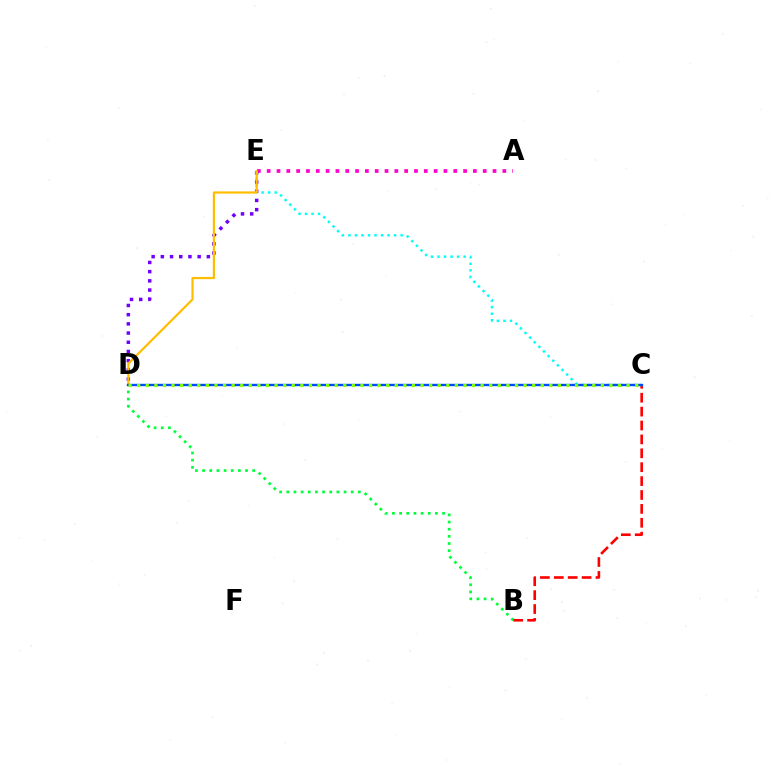{('B', 'D'): [{'color': '#00ff39', 'line_style': 'dotted', 'thickness': 1.94}], ('A', 'E'): [{'color': '#ff00cf', 'line_style': 'dotted', 'thickness': 2.67}], ('D', 'E'): [{'color': '#7200ff', 'line_style': 'dotted', 'thickness': 2.5}, {'color': '#ffbd00', 'line_style': 'solid', 'thickness': 1.57}], ('C', 'E'): [{'color': '#00fff6', 'line_style': 'dotted', 'thickness': 1.77}], ('B', 'C'): [{'color': '#ff0000', 'line_style': 'dashed', 'thickness': 1.89}], ('C', 'D'): [{'color': '#004bff', 'line_style': 'solid', 'thickness': 1.72}, {'color': '#84ff00', 'line_style': 'dotted', 'thickness': 2.33}]}